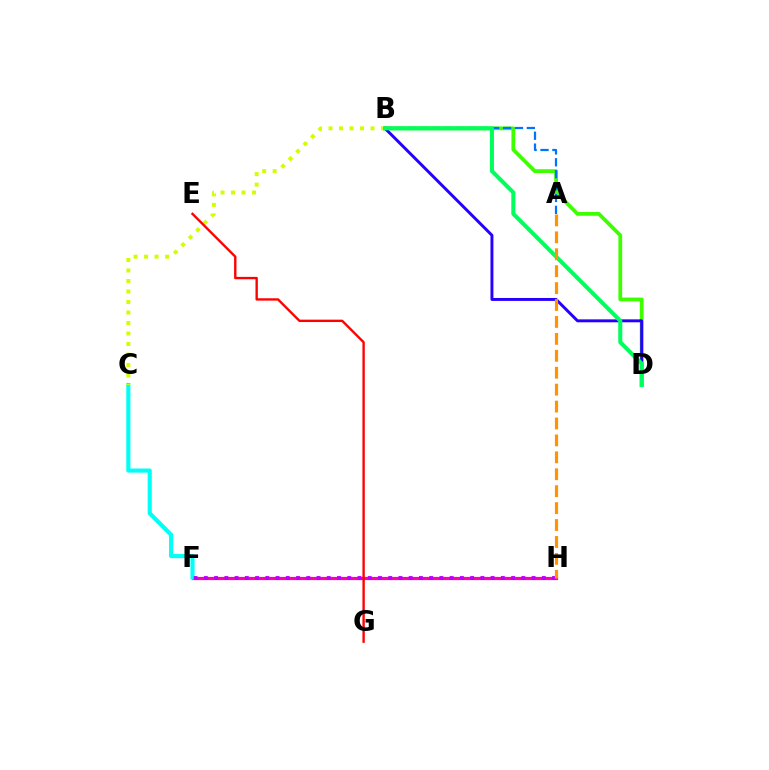{('F', 'H'): [{'color': '#ff00ac', 'line_style': 'solid', 'thickness': 2.31}, {'color': '#b900ff', 'line_style': 'dotted', 'thickness': 2.78}], ('B', 'D'): [{'color': '#3dff00', 'line_style': 'solid', 'thickness': 2.71}, {'color': '#2500ff', 'line_style': 'solid', 'thickness': 2.12}, {'color': '#00ff5c', 'line_style': 'solid', 'thickness': 2.91}], ('C', 'F'): [{'color': '#00fff6', 'line_style': 'solid', 'thickness': 2.97}], ('A', 'B'): [{'color': '#0074ff', 'line_style': 'dashed', 'thickness': 1.62}], ('B', 'C'): [{'color': '#d1ff00', 'line_style': 'dotted', 'thickness': 2.85}], ('E', 'G'): [{'color': '#ff0000', 'line_style': 'solid', 'thickness': 1.71}], ('A', 'H'): [{'color': '#ff9400', 'line_style': 'dashed', 'thickness': 2.3}]}